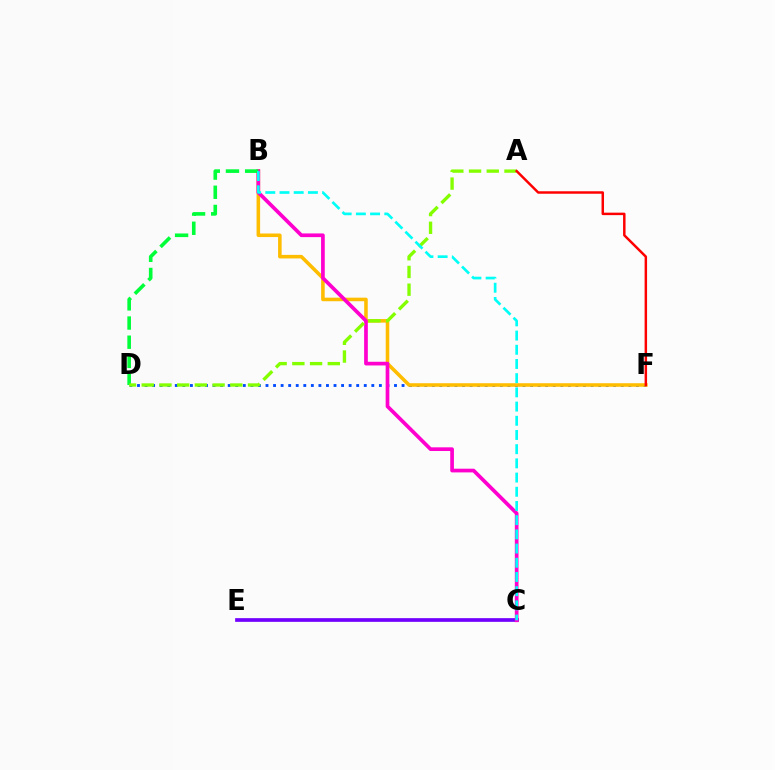{('D', 'F'): [{'color': '#004bff', 'line_style': 'dotted', 'thickness': 2.05}], ('B', 'F'): [{'color': '#ffbd00', 'line_style': 'solid', 'thickness': 2.56}], ('C', 'E'): [{'color': '#7200ff', 'line_style': 'solid', 'thickness': 2.67}], ('B', 'C'): [{'color': '#ff00cf', 'line_style': 'solid', 'thickness': 2.66}, {'color': '#00fff6', 'line_style': 'dashed', 'thickness': 1.93}], ('B', 'D'): [{'color': '#00ff39', 'line_style': 'dashed', 'thickness': 2.6}], ('A', 'D'): [{'color': '#84ff00', 'line_style': 'dashed', 'thickness': 2.41}], ('A', 'F'): [{'color': '#ff0000', 'line_style': 'solid', 'thickness': 1.78}]}